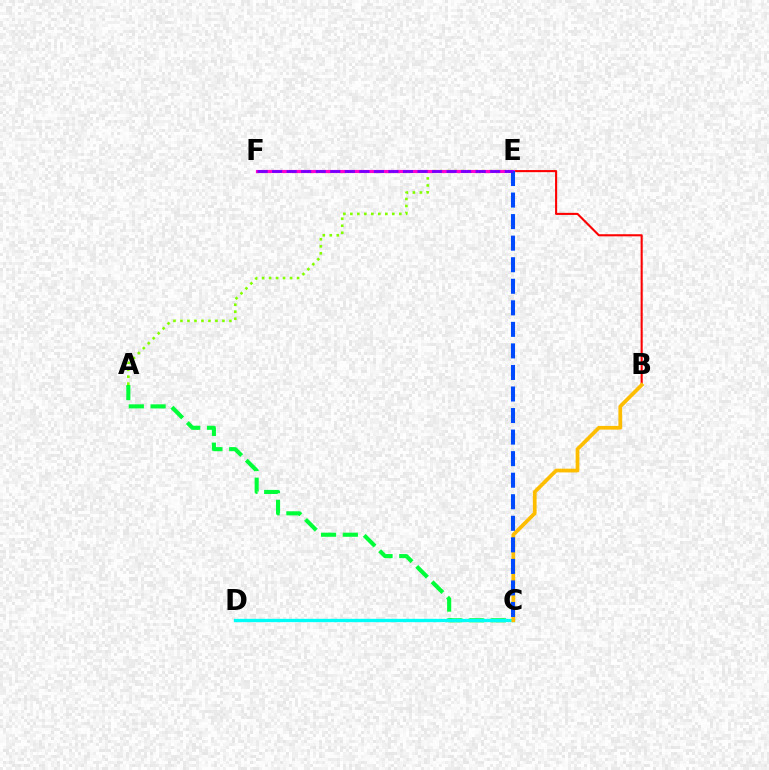{('B', 'E'): [{'color': '#ff0000', 'line_style': 'solid', 'thickness': 1.51}], ('A', 'E'): [{'color': '#84ff00', 'line_style': 'dotted', 'thickness': 1.9}], ('E', 'F'): [{'color': '#ff00cf', 'line_style': 'solid', 'thickness': 2.26}, {'color': '#7200ff', 'line_style': 'dashed', 'thickness': 1.98}], ('A', 'C'): [{'color': '#00ff39', 'line_style': 'dashed', 'thickness': 2.96}], ('C', 'D'): [{'color': '#00fff6', 'line_style': 'solid', 'thickness': 2.4}], ('B', 'C'): [{'color': '#ffbd00', 'line_style': 'solid', 'thickness': 2.69}], ('C', 'E'): [{'color': '#004bff', 'line_style': 'dashed', 'thickness': 2.93}]}